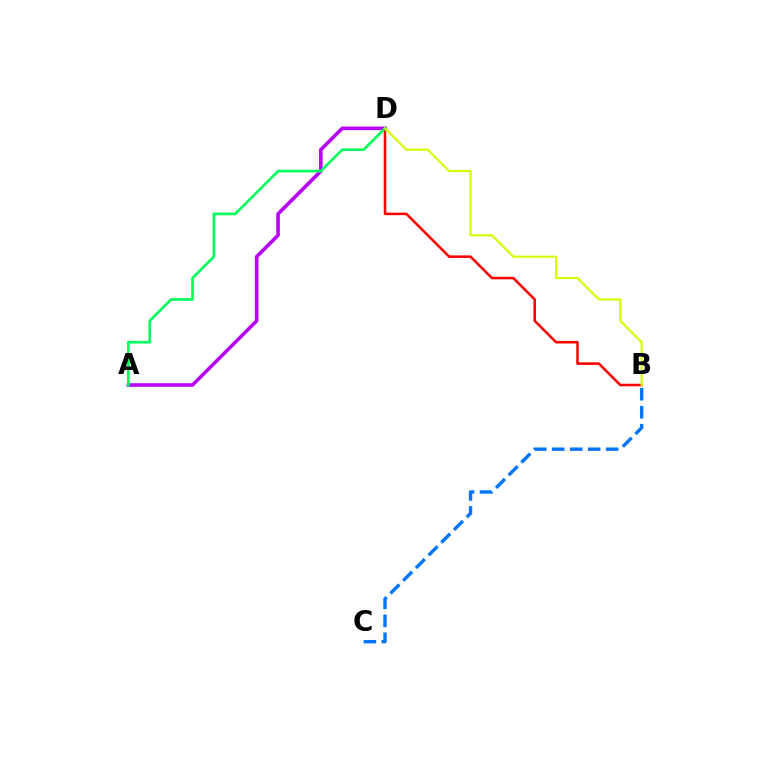{('B', 'C'): [{'color': '#0074ff', 'line_style': 'dashed', 'thickness': 2.44}], ('B', 'D'): [{'color': '#ff0000', 'line_style': 'solid', 'thickness': 1.83}, {'color': '#d1ff00', 'line_style': 'solid', 'thickness': 1.53}], ('A', 'D'): [{'color': '#b900ff', 'line_style': 'solid', 'thickness': 2.59}, {'color': '#00ff5c', 'line_style': 'solid', 'thickness': 1.91}]}